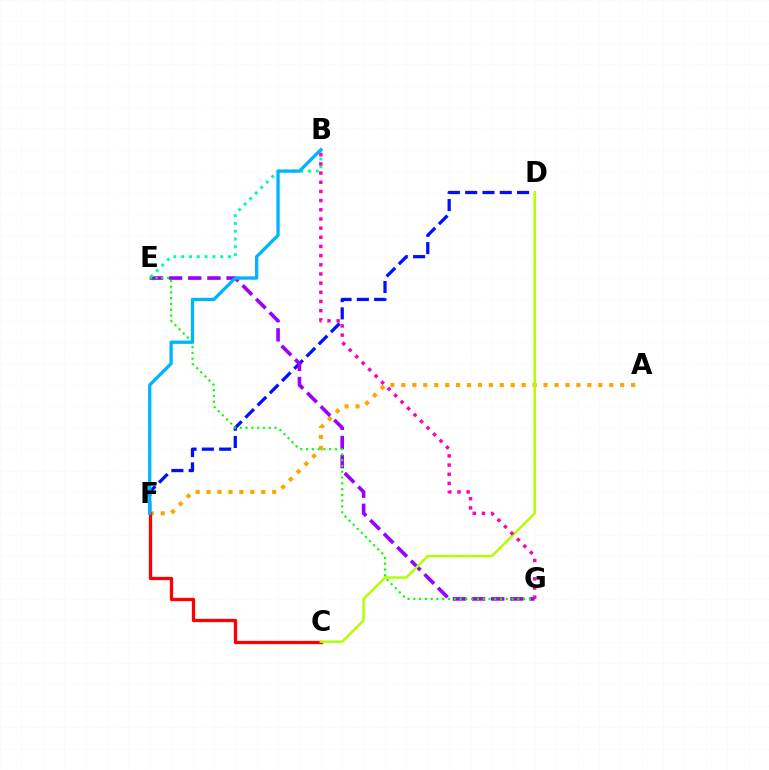{('D', 'F'): [{'color': '#0010ff', 'line_style': 'dashed', 'thickness': 2.35}], ('A', 'F'): [{'color': '#ffa500', 'line_style': 'dotted', 'thickness': 2.97}], ('E', 'G'): [{'color': '#9b00ff', 'line_style': 'dashed', 'thickness': 2.6}, {'color': '#08ff00', 'line_style': 'dotted', 'thickness': 1.57}], ('B', 'E'): [{'color': '#00ff9d', 'line_style': 'dotted', 'thickness': 2.12}], ('C', 'F'): [{'color': '#ff0000', 'line_style': 'solid', 'thickness': 2.37}], ('C', 'D'): [{'color': '#b3ff00', 'line_style': 'solid', 'thickness': 1.78}], ('B', 'G'): [{'color': '#ff00bd', 'line_style': 'dotted', 'thickness': 2.49}], ('B', 'F'): [{'color': '#00b5ff', 'line_style': 'solid', 'thickness': 2.38}]}